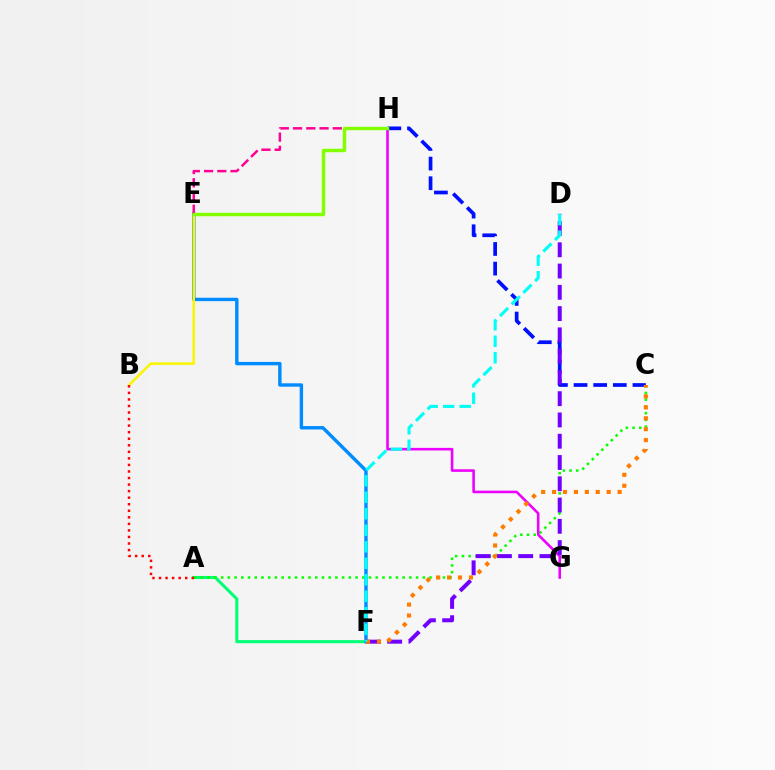{('C', 'H'): [{'color': '#0010ff', 'line_style': 'dashed', 'thickness': 2.67}], ('A', 'F'): [{'color': '#00ff74', 'line_style': 'solid', 'thickness': 2.21}], ('A', 'C'): [{'color': '#08ff00', 'line_style': 'dotted', 'thickness': 1.83}], ('E', 'F'): [{'color': '#008cff', 'line_style': 'solid', 'thickness': 2.45}], ('G', 'H'): [{'color': '#ee00ff', 'line_style': 'solid', 'thickness': 1.86}], ('B', 'E'): [{'color': '#fcf500', 'line_style': 'solid', 'thickness': 1.82}], ('D', 'F'): [{'color': '#7200ff', 'line_style': 'dashed', 'thickness': 2.89}, {'color': '#00fff6', 'line_style': 'dashed', 'thickness': 2.24}], ('C', 'F'): [{'color': '#ff7c00', 'line_style': 'dotted', 'thickness': 2.97}], ('E', 'H'): [{'color': '#ff0094', 'line_style': 'dashed', 'thickness': 1.8}, {'color': '#84ff00', 'line_style': 'solid', 'thickness': 2.49}], ('A', 'B'): [{'color': '#ff0000', 'line_style': 'dotted', 'thickness': 1.78}]}